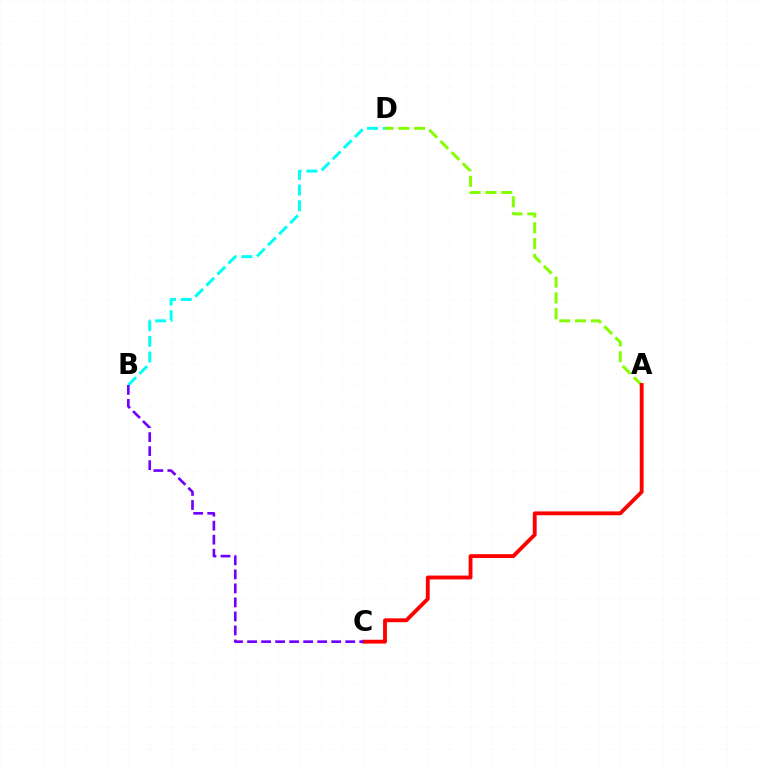{('B', 'D'): [{'color': '#00fff6', 'line_style': 'dashed', 'thickness': 2.13}], ('A', 'D'): [{'color': '#84ff00', 'line_style': 'dashed', 'thickness': 2.15}], ('A', 'C'): [{'color': '#ff0000', 'line_style': 'solid', 'thickness': 2.77}], ('B', 'C'): [{'color': '#7200ff', 'line_style': 'dashed', 'thickness': 1.9}]}